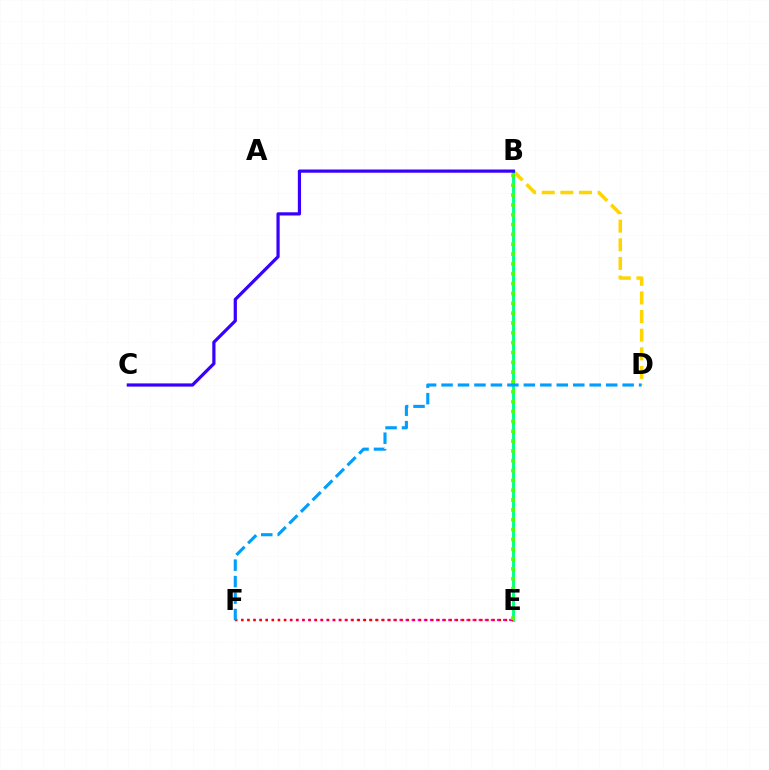{('B', 'D'): [{'color': '#ffd500', 'line_style': 'dashed', 'thickness': 2.53}], ('B', 'E'): [{'color': '#00ff86', 'line_style': 'solid', 'thickness': 2.08}, {'color': '#4fff00', 'line_style': 'dotted', 'thickness': 2.67}], ('E', 'F'): [{'color': '#ff00ed', 'line_style': 'dotted', 'thickness': 1.65}, {'color': '#ff0000', 'line_style': 'dotted', 'thickness': 1.67}], ('B', 'C'): [{'color': '#3700ff', 'line_style': 'solid', 'thickness': 2.31}], ('D', 'F'): [{'color': '#009eff', 'line_style': 'dashed', 'thickness': 2.24}]}